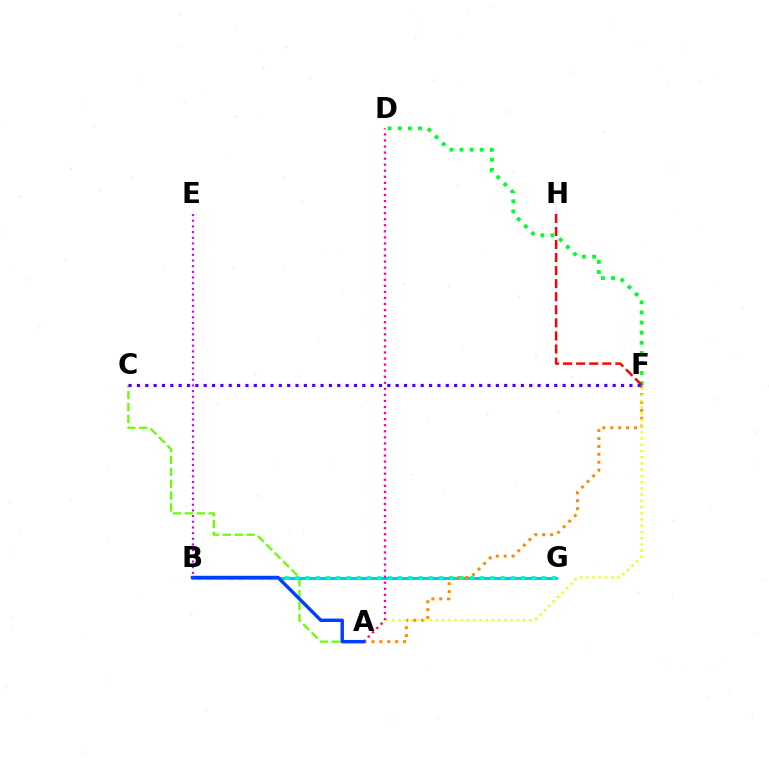{('A', 'C'): [{'color': '#66ff00', 'line_style': 'dashed', 'thickness': 1.61}], ('B', 'G'): [{'color': '#00c7ff', 'line_style': 'solid', 'thickness': 2.22}, {'color': '#00ffaf', 'line_style': 'dotted', 'thickness': 2.79}], ('A', 'F'): [{'color': '#ff8800', 'line_style': 'dotted', 'thickness': 2.14}, {'color': '#eeff00', 'line_style': 'dotted', 'thickness': 1.69}], ('A', 'D'): [{'color': '#ff00a0', 'line_style': 'dotted', 'thickness': 1.65}], ('D', 'F'): [{'color': '#00ff27', 'line_style': 'dotted', 'thickness': 2.74}], ('F', 'H'): [{'color': '#ff0000', 'line_style': 'dashed', 'thickness': 1.77}], ('A', 'B'): [{'color': '#003fff', 'line_style': 'solid', 'thickness': 2.47}], ('C', 'F'): [{'color': '#4f00ff', 'line_style': 'dotted', 'thickness': 2.27}], ('B', 'E'): [{'color': '#d600ff', 'line_style': 'dotted', 'thickness': 1.54}]}